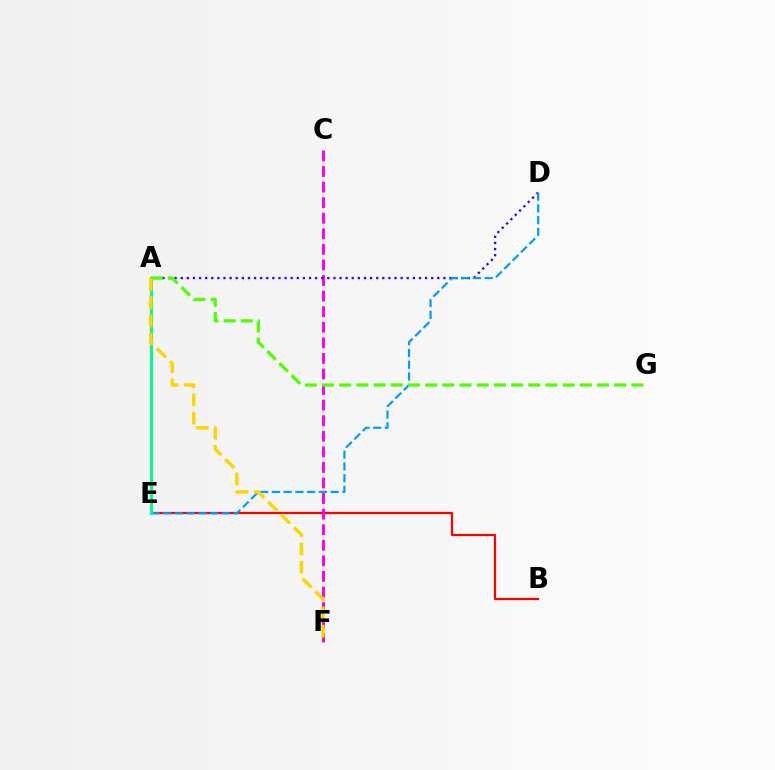{('B', 'E'): [{'color': '#ff0000', 'line_style': 'solid', 'thickness': 1.61}], ('C', 'F'): [{'color': '#ff00ed', 'line_style': 'dashed', 'thickness': 2.12}], ('A', 'D'): [{'color': '#3700ff', 'line_style': 'dotted', 'thickness': 1.66}], ('D', 'E'): [{'color': '#009eff', 'line_style': 'dashed', 'thickness': 1.6}], ('A', 'E'): [{'color': '#00ff86', 'line_style': 'solid', 'thickness': 2.17}], ('A', 'G'): [{'color': '#4fff00', 'line_style': 'dashed', 'thickness': 2.33}], ('A', 'F'): [{'color': '#ffd500', 'line_style': 'dashed', 'thickness': 2.48}]}